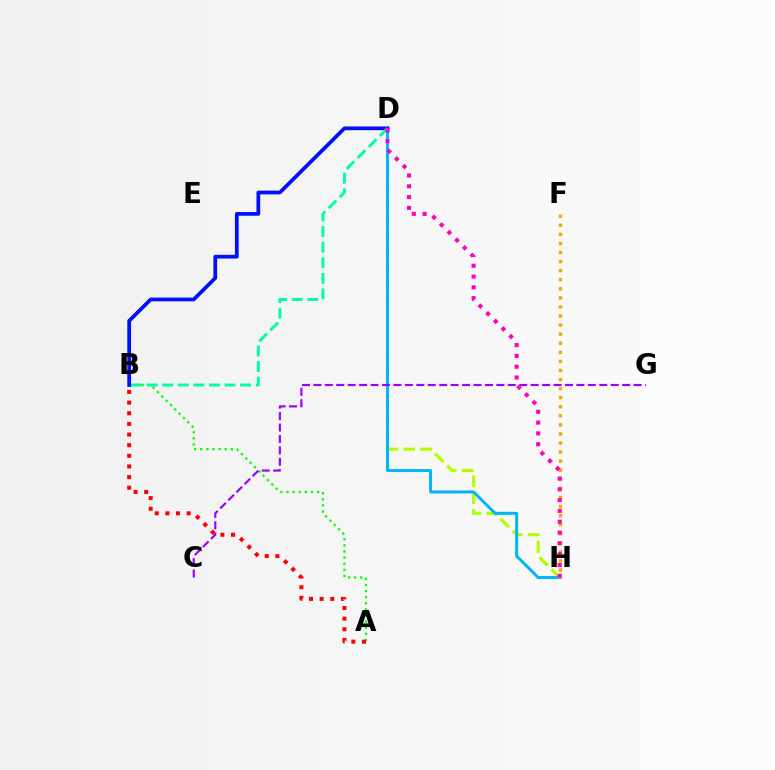{('D', 'H'): [{'color': '#b3ff00', 'line_style': 'dashed', 'thickness': 2.28}, {'color': '#00b5ff', 'line_style': 'solid', 'thickness': 2.17}, {'color': '#ff00bd', 'line_style': 'dotted', 'thickness': 2.94}], ('F', 'H'): [{'color': '#ffa500', 'line_style': 'dotted', 'thickness': 2.47}], ('A', 'B'): [{'color': '#08ff00', 'line_style': 'dotted', 'thickness': 1.66}, {'color': '#ff0000', 'line_style': 'dotted', 'thickness': 2.89}], ('C', 'G'): [{'color': '#9b00ff', 'line_style': 'dashed', 'thickness': 1.55}], ('B', 'D'): [{'color': '#0010ff', 'line_style': 'solid', 'thickness': 2.69}, {'color': '#00ff9d', 'line_style': 'dashed', 'thickness': 2.12}]}